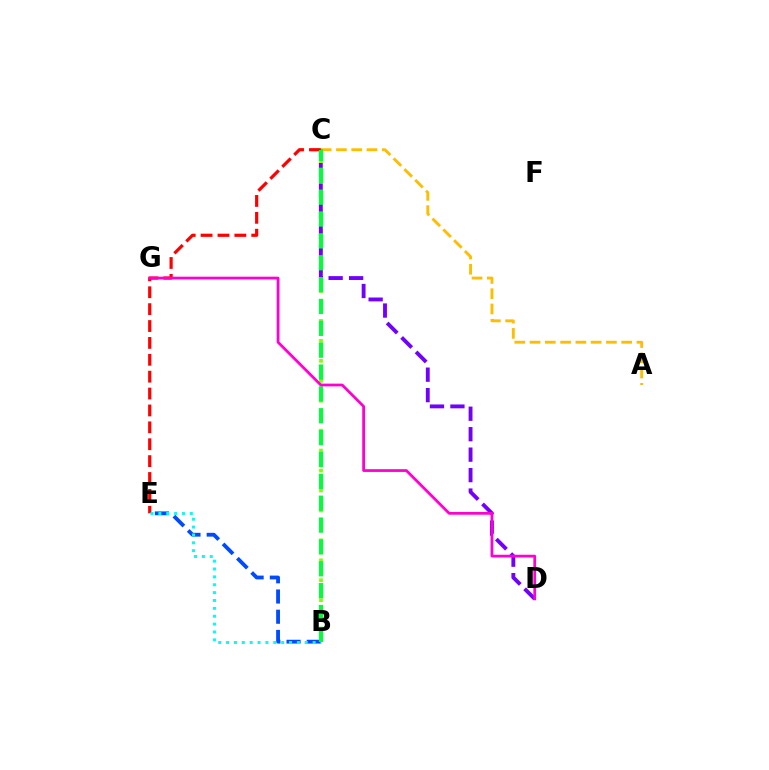{('B', 'E'): [{'color': '#004bff', 'line_style': 'dashed', 'thickness': 2.75}, {'color': '#00fff6', 'line_style': 'dotted', 'thickness': 2.14}], ('A', 'C'): [{'color': '#ffbd00', 'line_style': 'dashed', 'thickness': 2.07}], ('C', 'E'): [{'color': '#ff0000', 'line_style': 'dashed', 'thickness': 2.29}], ('B', 'C'): [{'color': '#84ff00', 'line_style': 'dotted', 'thickness': 2.71}, {'color': '#00ff39', 'line_style': 'dashed', 'thickness': 2.97}], ('C', 'D'): [{'color': '#7200ff', 'line_style': 'dashed', 'thickness': 2.78}], ('D', 'G'): [{'color': '#ff00cf', 'line_style': 'solid', 'thickness': 1.99}]}